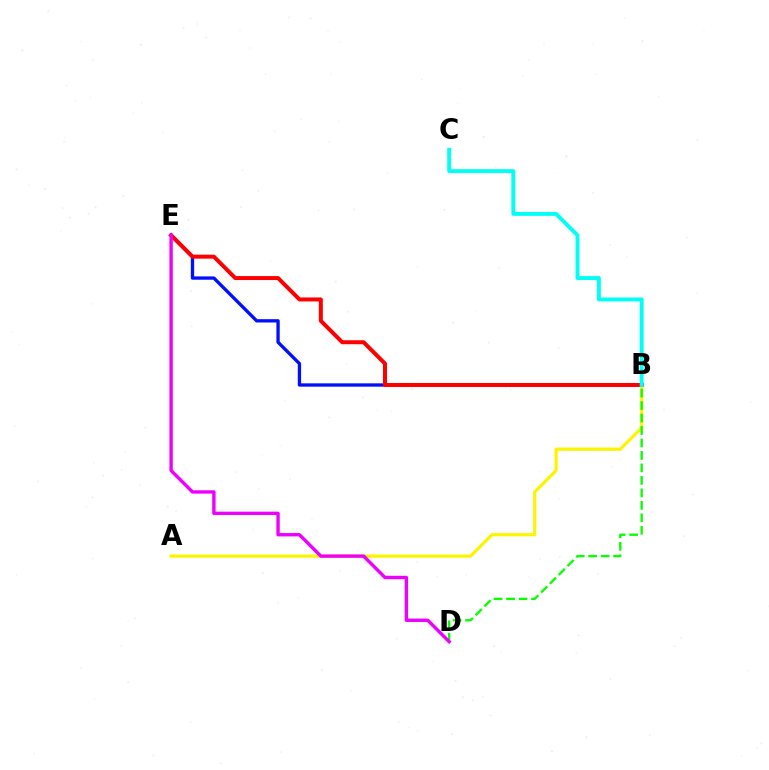{('A', 'B'): [{'color': '#fcf500', 'line_style': 'solid', 'thickness': 2.3}], ('B', 'E'): [{'color': '#0010ff', 'line_style': 'solid', 'thickness': 2.39}, {'color': '#ff0000', 'line_style': 'solid', 'thickness': 2.88}], ('B', 'D'): [{'color': '#08ff00', 'line_style': 'dashed', 'thickness': 1.69}], ('D', 'E'): [{'color': '#ee00ff', 'line_style': 'solid', 'thickness': 2.44}], ('B', 'C'): [{'color': '#00fff6', 'line_style': 'solid', 'thickness': 2.82}]}